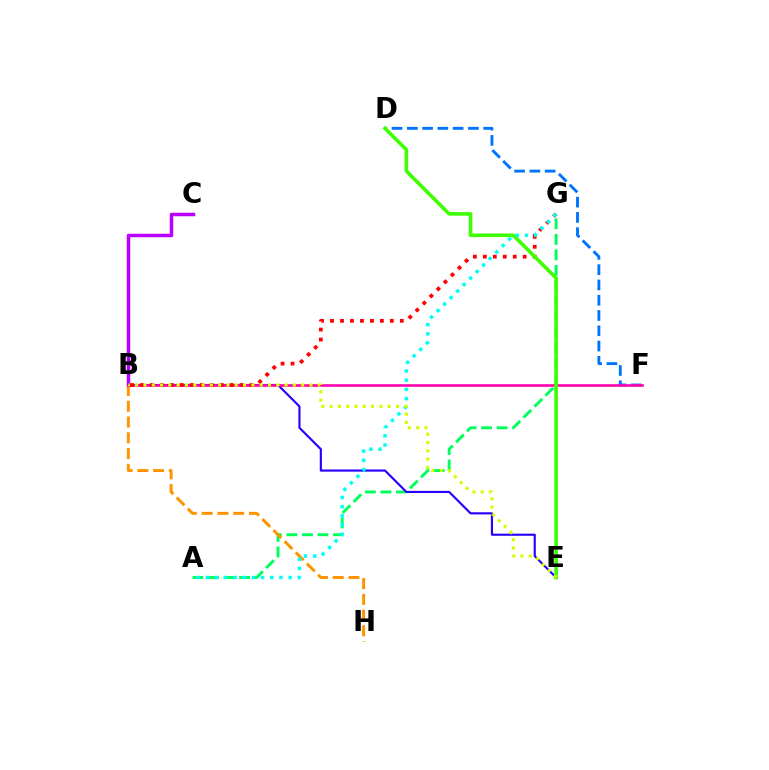{('B', 'C'): [{'color': '#b900ff', 'line_style': 'solid', 'thickness': 2.52}], ('D', 'F'): [{'color': '#0074ff', 'line_style': 'dashed', 'thickness': 2.08}], ('A', 'G'): [{'color': '#00ff5c', 'line_style': 'dashed', 'thickness': 2.11}, {'color': '#00fff6', 'line_style': 'dotted', 'thickness': 2.5}], ('B', 'E'): [{'color': '#2500ff', 'line_style': 'solid', 'thickness': 1.54}, {'color': '#d1ff00', 'line_style': 'dotted', 'thickness': 2.26}], ('B', 'H'): [{'color': '#ff9400', 'line_style': 'dashed', 'thickness': 2.14}], ('B', 'F'): [{'color': '#ff00ac', 'line_style': 'solid', 'thickness': 1.88}], ('B', 'G'): [{'color': '#ff0000', 'line_style': 'dotted', 'thickness': 2.71}], ('D', 'E'): [{'color': '#3dff00', 'line_style': 'solid', 'thickness': 2.58}]}